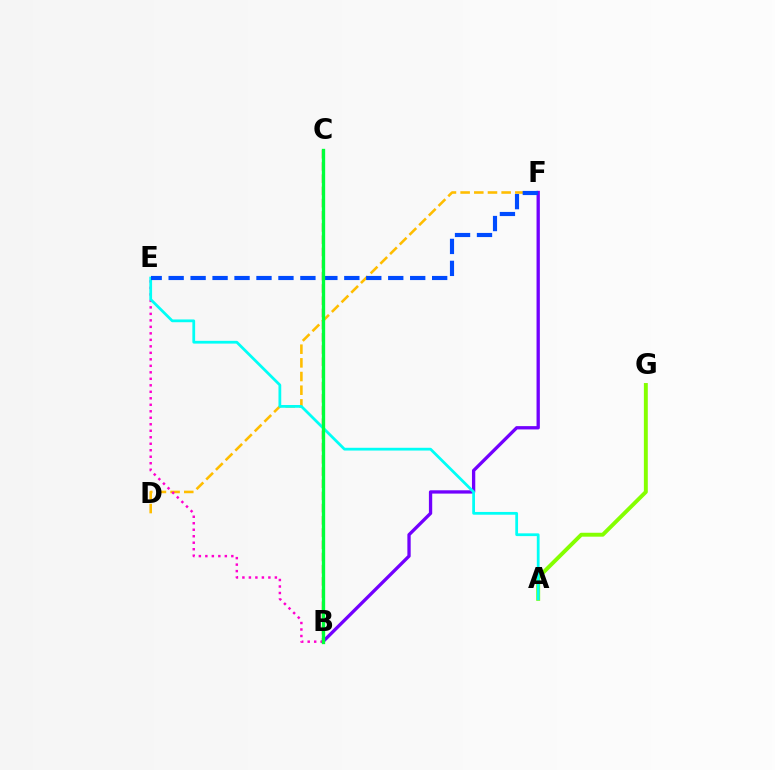{('A', 'G'): [{'color': '#84ff00', 'line_style': 'solid', 'thickness': 2.82}], ('D', 'F'): [{'color': '#ffbd00', 'line_style': 'dashed', 'thickness': 1.86}], ('B', 'C'): [{'color': '#ff0000', 'line_style': 'dashed', 'thickness': 1.66}, {'color': '#00ff39', 'line_style': 'solid', 'thickness': 2.4}], ('B', 'F'): [{'color': '#7200ff', 'line_style': 'solid', 'thickness': 2.38}], ('B', 'E'): [{'color': '#ff00cf', 'line_style': 'dotted', 'thickness': 1.76}], ('A', 'E'): [{'color': '#00fff6', 'line_style': 'solid', 'thickness': 1.99}], ('E', 'F'): [{'color': '#004bff', 'line_style': 'dashed', 'thickness': 2.98}]}